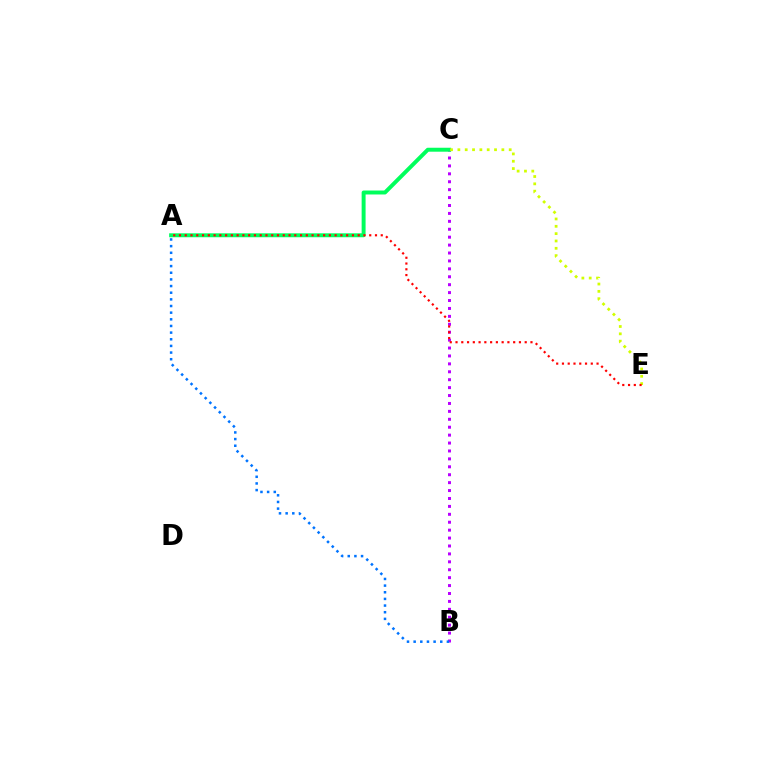{('B', 'C'): [{'color': '#b900ff', 'line_style': 'dotted', 'thickness': 2.15}], ('A', 'B'): [{'color': '#0074ff', 'line_style': 'dotted', 'thickness': 1.81}], ('A', 'C'): [{'color': '#00ff5c', 'line_style': 'solid', 'thickness': 2.84}], ('C', 'E'): [{'color': '#d1ff00', 'line_style': 'dotted', 'thickness': 1.99}], ('A', 'E'): [{'color': '#ff0000', 'line_style': 'dotted', 'thickness': 1.57}]}